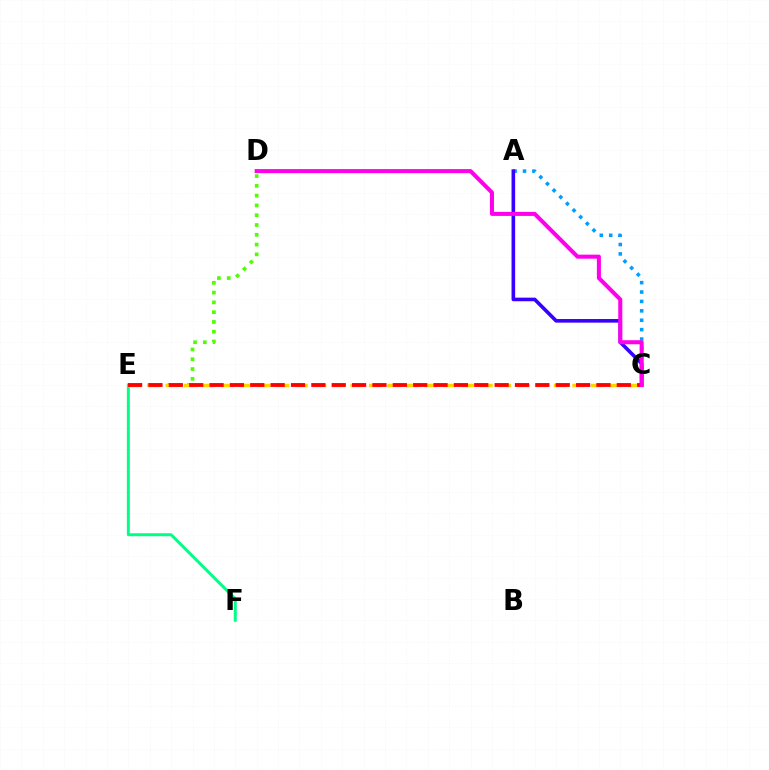{('D', 'E'): [{'color': '#4fff00', 'line_style': 'dotted', 'thickness': 2.66}], ('C', 'E'): [{'color': '#ffd500', 'line_style': 'dashed', 'thickness': 2.51}, {'color': '#ff0000', 'line_style': 'dashed', 'thickness': 2.77}], ('A', 'C'): [{'color': '#009eff', 'line_style': 'dotted', 'thickness': 2.55}, {'color': '#3700ff', 'line_style': 'solid', 'thickness': 2.6}], ('E', 'F'): [{'color': '#00ff86', 'line_style': 'solid', 'thickness': 2.14}], ('C', 'D'): [{'color': '#ff00ed', 'line_style': 'solid', 'thickness': 2.91}]}